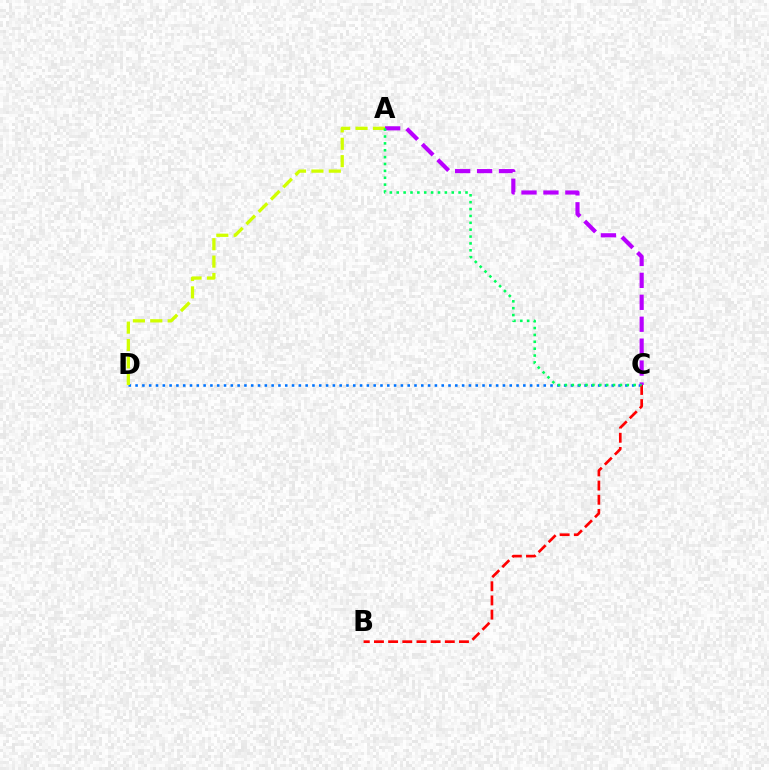{('C', 'D'): [{'color': '#0074ff', 'line_style': 'dotted', 'thickness': 1.85}], ('A', 'C'): [{'color': '#b900ff', 'line_style': 'dashed', 'thickness': 2.98}, {'color': '#00ff5c', 'line_style': 'dotted', 'thickness': 1.87}], ('A', 'D'): [{'color': '#d1ff00', 'line_style': 'dashed', 'thickness': 2.36}], ('B', 'C'): [{'color': '#ff0000', 'line_style': 'dashed', 'thickness': 1.92}]}